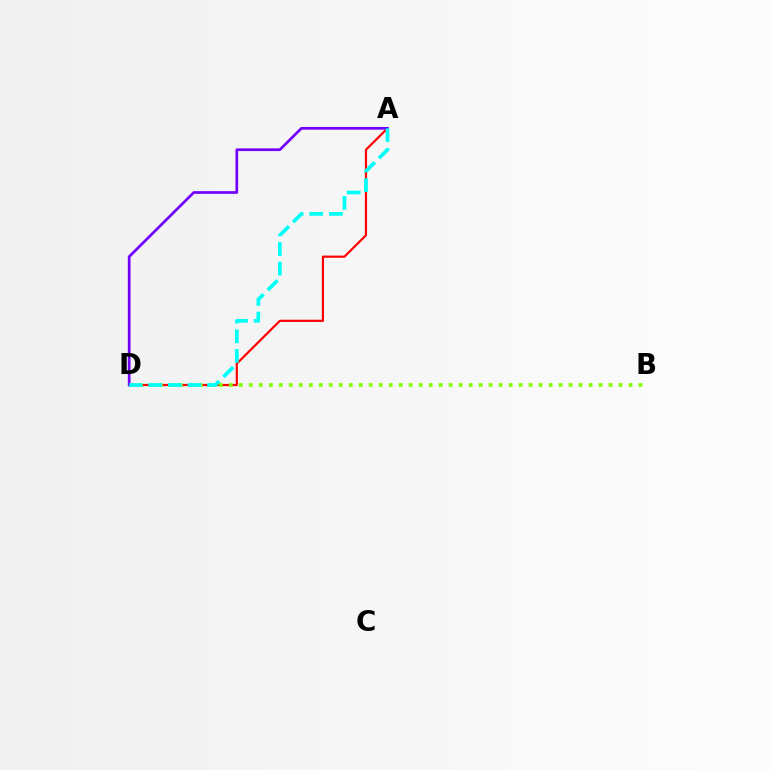{('A', 'D'): [{'color': '#ff0000', 'line_style': 'solid', 'thickness': 1.58}, {'color': '#7200ff', 'line_style': 'solid', 'thickness': 1.95}, {'color': '#00fff6', 'line_style': 'dashed', 'thickness': 2.67}], ('B', 'D'): [{'color': '#84ff00', 'line_style': 'dotted', 'thickness': 2.72}]}